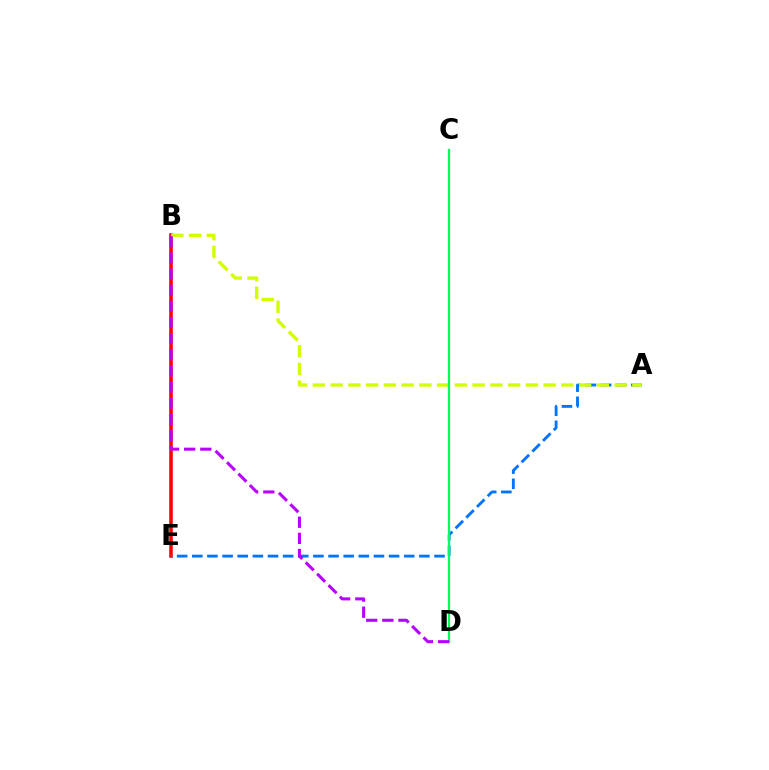{('B', 'E'): [{'color': '#ff0000', 'line_style': 'solid', 'thickness': 2.56}], ('A', 'E'): [{'color': '#0074ff', 'line_style': 'dashed', 'thickness': 2.06}], ('A', 'B'): [{'color': '#d1ff00', 'line_style': 'dashed', 'thickness': 2.41}], ('C', 'D'): [{'color': '#00ff5c', 'line_style': 'solid', 'thickness': 1.59}], ('B', 'D'): [{'color': '#b900ff', 'line_style': 'dashed', 'thickness': 2.19}]}